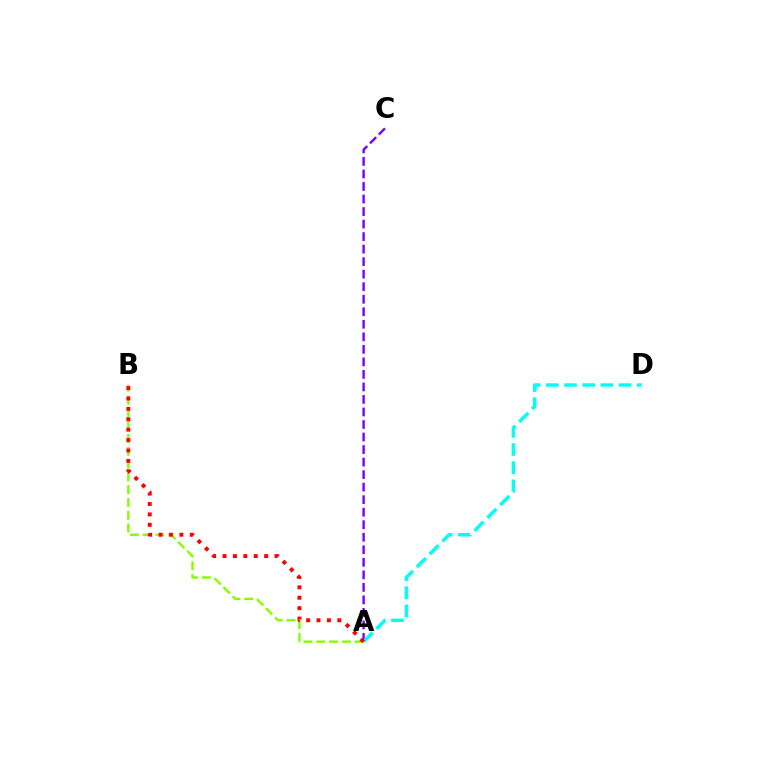{('A', 'B'): [{'color': '#84ff00', 'line_style': 'dashed', 'thickness': 1.74}, {'color': '#ff0000', 'line_style': 'dotted', 'thickness': 2.83}], ('A', 'C'): [{'color': '#7200ff', 'line_style': 'dashed', 'thickness': 1.7}], ('A', 'D'): [{'color': '#00fff6', 'line_style': 'dashed', 'thickness': 2.47}]}